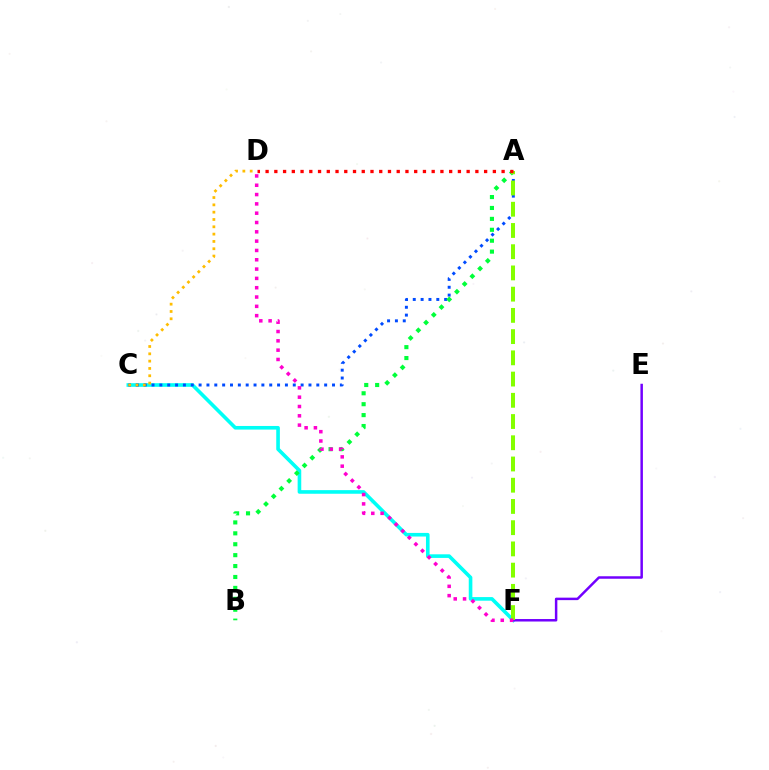{('C', 'F'): [{'color': '#00fff6', 'line_style': 'solid', 'thickness': 2.6}], ('A', 'C'): [{'color': '#004bff', 'line_style': 'dotted', 'thickness': 2.13}], ('A', 'B'): [{'color': '#00ff39', 'line_style': 'dotted', 'thickness': 2.97}], ('E', 'F'): [{'color': '#7200ff', 'line_style': 'solid', 'thickness': 1.79}], ('A', 'F'): [{'color': '#84ff00', 'line_style': 'dashed', 'thickness': 2.88}], ('C', 'D'): [{'color': '#ffbd00', 'line_style': 'dotted', 'thickness': 1.99}], ('A', 'D'): [{'color': '#ff0000', 'line_style': 'dotted', 'thickness': 2.37}], ('D', 'F'): [{'color': '#ff00cf', 'line_style': 'dotted', 'thickness': 2.53}]}